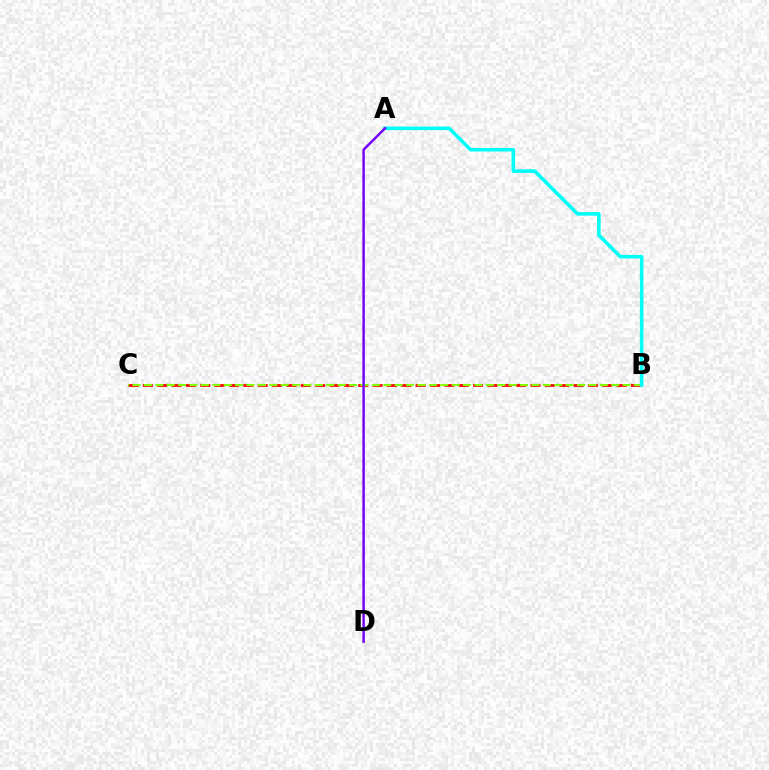{('B', 'C'): [{'color': '#ff0000', 'line_style': 'dashed', 'thickness': 1.95}, {'color': '#84ff00', 'line_style': 'dashed', 'thickness': 1.55}], ('A', 'B'): [{'color': '#00fff6', 'line_style': 'solid', 'thickness': 2.57}], ('A', 'D'): [{'color': '#7200ff', 'line_style': 'solid', 'thickness': 1.75}]}